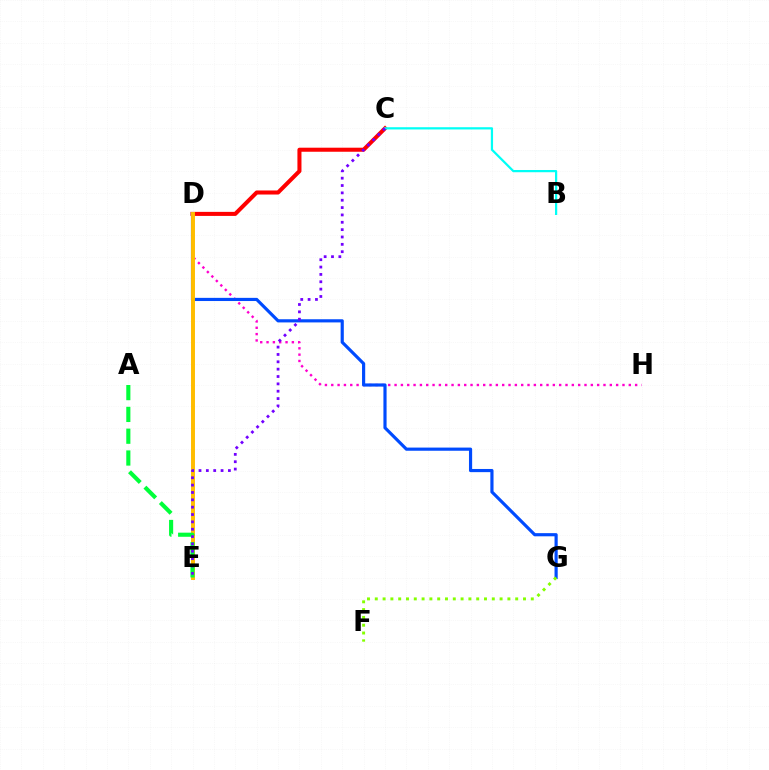{('D', 'H'): [{'color': '#ff00cf', 'line_style': 'dotted', 'thickness': 1.72}], ('C', 'D'): [{'color': '#ff0000', 'line_style': 'solid', 'thickness': 2.91}], ('D', 'G'): [{'color': '#004bff', 'line_style': 'solid', 'thickness': 2.28}], ('B', 'C'): [{'color': '#00fff6', 'line_style': 'solid', 'thickness': 1.61}], ('D', 'E'): [{'color': '#ffbd00', 'line_style': 'solid', 'thickness': 2.84}], ('A', 'E'): [{'color': '#00ff39', 'line_style': 'dashed', 'thickness': 2.96}], ('F', 'G'): [{'color': '#84ff00', 'line_style': 'dotted', 'thickness': 2.12}], ('C', 'E'): [{'color': '#7200ff', 'line_style': 'dotted', 'thickness': 2.0}]}